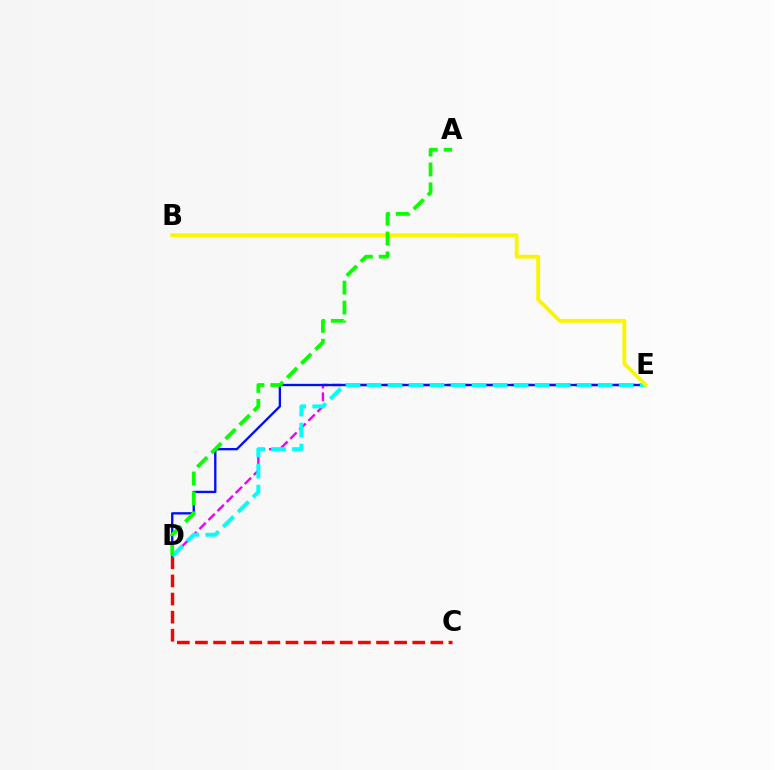{('D', 'E'): [{'color': '#ee00ff', 'line_style': 'dashed', 'thickness': 1.74}, {'color': '#0010ff', 'line_style': 'solid', 'thickness': 1.69}, {'color': '#00fff6', 'line_style': 'dashed', 'thickness': 2.86}], ('C', 'D'): [{'color': '#ff0000', 'line_style': 'dashed', 'thickness': 2.46}], ('B', 'E'): [{'color': '#fcf500', 'line_style': 'solid', 'thickness': 2.76}], ('A', 'D'): [{'color': '#08ff00', 'line_style': 'dashed', 'thickness': 2.7}]}